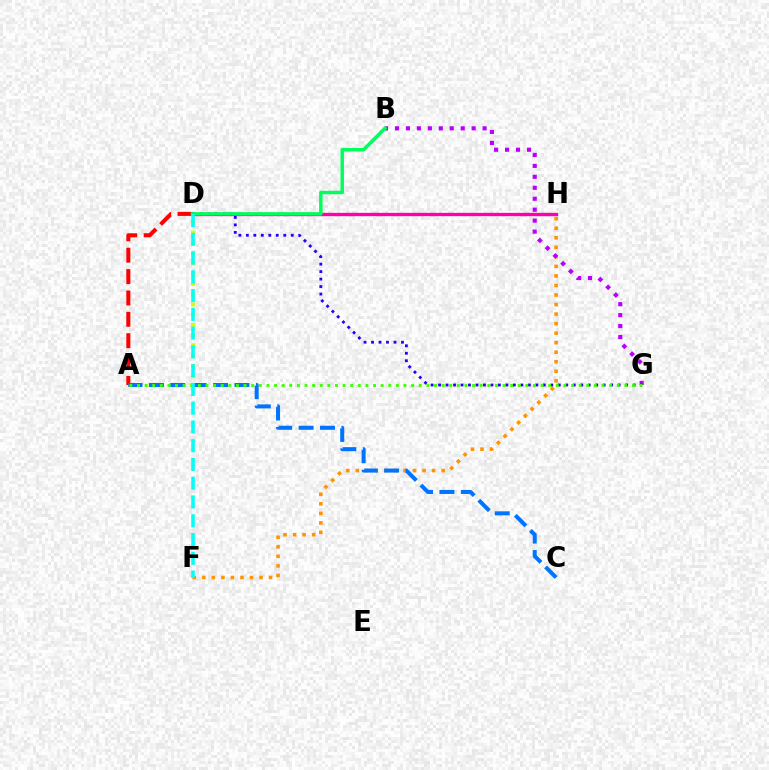{('A', 'D'): [{'color': '#d1ff00', 'line_style': 'dotted', 'thickness': 2.79}, {'color': '#ff0000', 'line_style': 'dashed', 'thickness': 2.9}], ('F', 'H'): [{'color': '#ff9400', 'line_style': 'dotted', 'thickness': 2.59}], ('D', 'H'): [{'color': '#ff00ac', 'line_style': 'solid', 'thickness': 2.4}], ('A', 'C'): [{'color': '#0074ff', 'line_style': 'dashed', 'thickness': 2.91}], ('B', 'G'): [{'color': '#b900ff', 'line_style': 'dotted', 'thickness': 2.98}], ('D', 'G'): [{'color': '#2500ff', 'line_style': 'dotted', 'thickness': 2.03}], ('A', 'G'): [{'color': '#3dff00', 'line_style': 'dotted', 'thickness': 2.07}], ('B', 'D'): [{'color': '#00ff5c', 'line_style': 'solid', 'thickness': 2.5}], ('D', 'F'): [{'color': '#00fff6', 'line_style': 'dashed', 'thickness': 2.55}]}